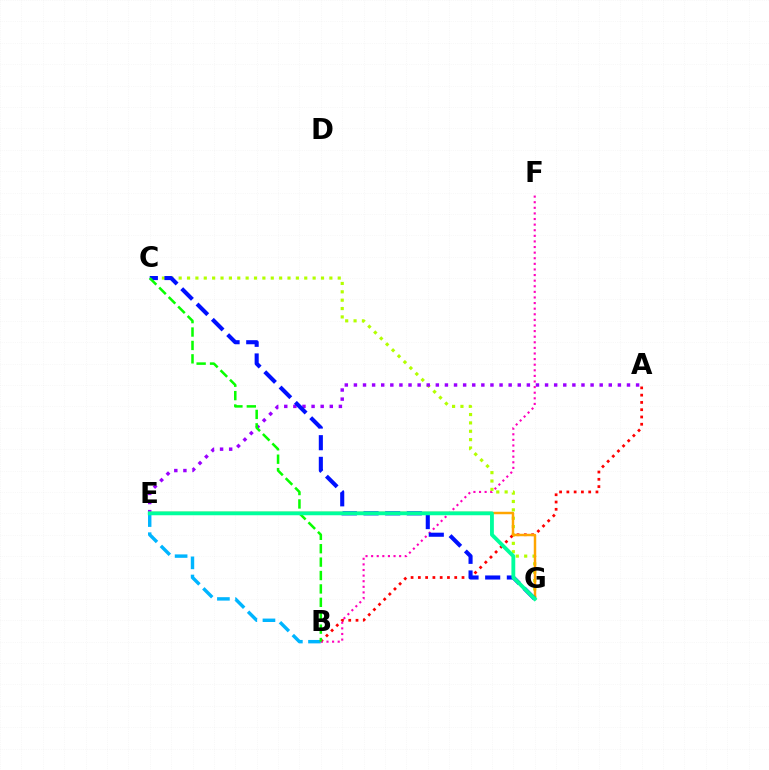{('B', 'E'): [{'color': '#00b5ff', 'line_style': 'dashed', 'thickness': 2.46}], ('C', 'G'): [{'color': '#b3ff00', 'line_style': 'dotted', 'thickness': 2.27}, {'color': '#0010ff', 'line_style': 'dashed', 'thickness': 2.94}], ('A', 'E'): [{'color': '#9b00ff', 'line_style': 'dotted', 'thickness': 2.47}], ('A', 'B'): [{'color': '#ff0000', 'line_style': 'dotted', 'thickness': 1.98}], ('B', 'F'): [{'color': '#ff00bd', 'line_style': 'dotted', 'thickness': 1.52}], ('E', 'G'): [{'color': '#ffa500', 'line_style': 'solid', 'thickness': 1.78}, {'color': '#00ff9d', 'line_style': 'solid', 'thickness': 2.76}], ('B', 'C'): [{'color': '#08ff00', 'line_style': 'dashed', 'thickness': 1.82}]}